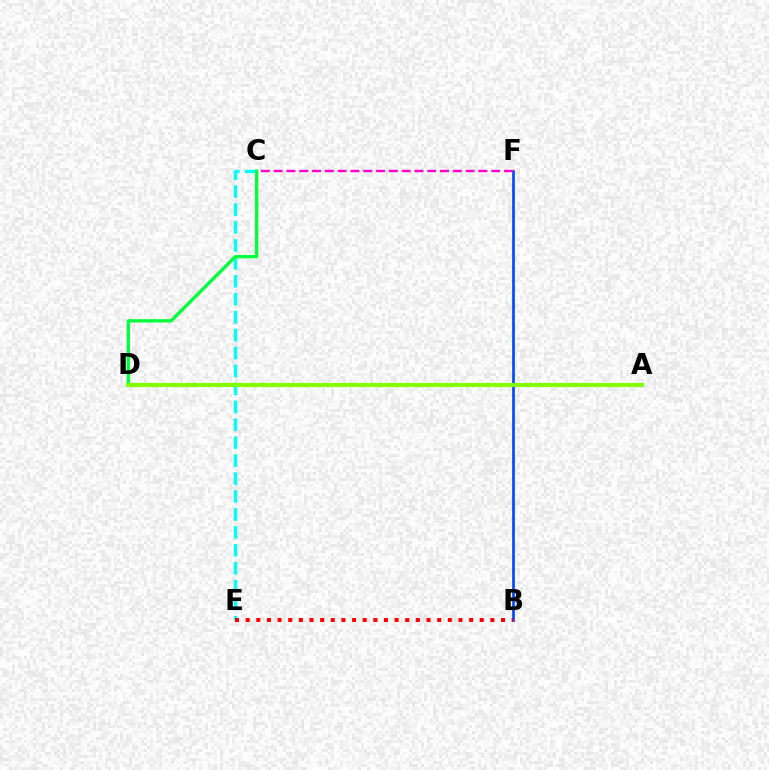{('A', 'D'): [{'color': '#7200ff', 'line_style': 'solid', 'thickness': 1.79}, {'color': '#ffbd00', 'line_style': 'dotted', 'thickness': 2.74}, {'color': '#84ff00', 'line_style': 'solid', 'thickness': 2.94}], ('B', 'F'): [{'color': '#004bff', 'line_style': 'solid', 'thickness': 1.94}], ('C', 'E'): [{'color': '#00fff6', 'line_style': 'dashed', 'thickness': 2.44}], ('C', 'D'): [{'color': '#00ff39', 'line_style': 'solid', 'thickness': 2.36}], ('B', 'E'): [{'color': '#ff0000', 'line_style': 'dotted', 'thickness': 2.89}], ('C', 'F'): [{'color': '#ff00cf', 'line_style': 'dashed', 'thickness': 1.74}]}